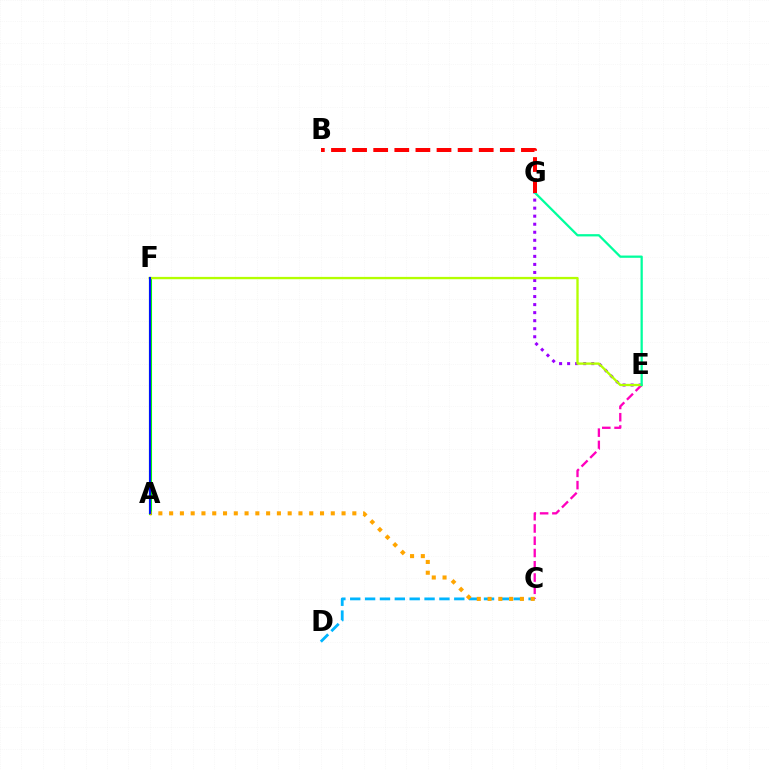{('A', 'F'): [{'color': '#08ff00', 'line_style': 'solid', 'thickness': 2.23}, {'color': '#0010ff', 'line_style': 'solid', 'thickness': 1.51}], ('C', 'D'): [{'color': '#00b5ff', 'line_style': 'dashed', 'thickness': 2.02}], ('E', 'G'): [{'color': '#9b00ff', 'line_style': 'dotted', 'thickness': 2.18}, {'color': '#00ff9d', 'line_style': 'solid', 'thickness': 1.63}], ('C', 'E'): [{'color': '#ff00bd', 'line_style': 'dashed', 'thickness': 1.67}], ('E', 'F'): [{'color': '#b3ff00', 'line_style': 'solid', 'thickness': 1.68}], ('B', 'G'): [{'color': '#ff0000', 'line_style': 'dashed', 'thickness': 2.87}], ('A', 'C'): [{'color': '#ffa500', 'line_style': 'dotted', 'thickness': 2.93}]}